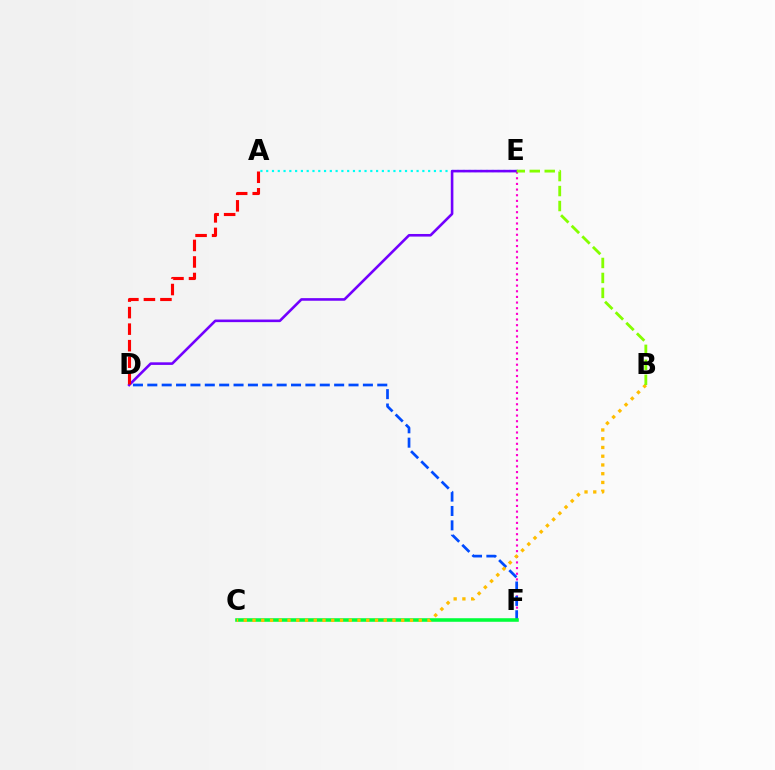{('A', 'E'): [{'color': '#00fff6', 'line_style': 'dotted', 'thickness': 1.57}], ('E', 'F'): [{'color': '#ff00cf', 'line_style': 'dotted', 'thickness': 1.53}], ('D', 'F'): [{'color': '#004bff', 'line_style': 'dashed', 'thickness': 1.95}], ('D', 'E'): [{'color': '#7200ff', 'line_style': 'solid', 'thickness': 1.87}], ('C', 'F'): [{'color': '#00ff39', 'line_style': 'solid', 'thickness': 2.57}], ('B', 'C'): [{'color': '#ffbd00', 'line_style': 'dotted', 'thickness': 2.38}], ('B', 'E'): [{'color': '#84ff00', 'line_style': 'dashed', 'thickness': 2.03}], ('A', 'D'): [{'color': '#ff0000', 'line_style': 'dashed', 'thickness': 2.24}]}